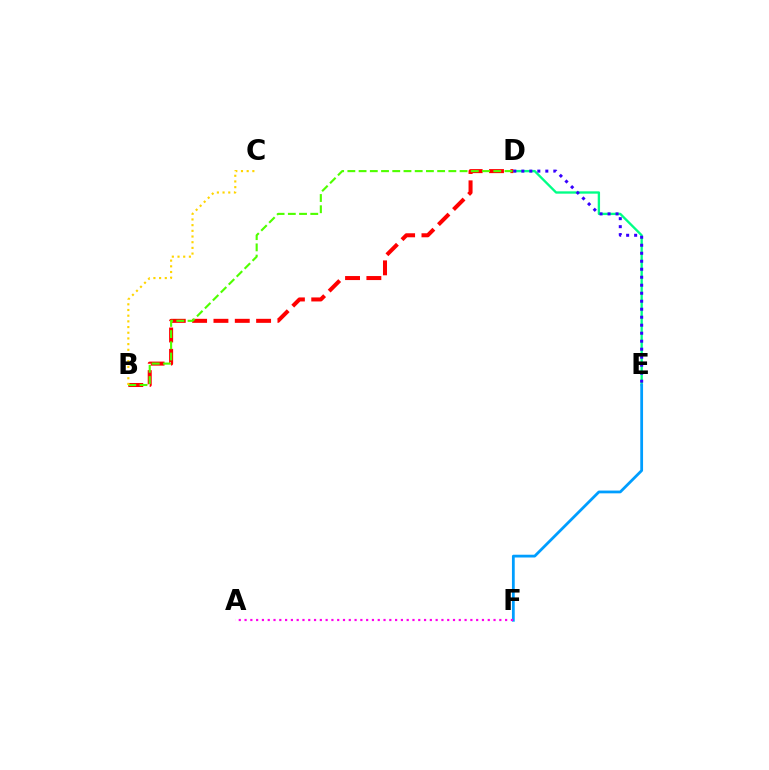{('D', 'E'): [{'color': '#00ff86', 'line_style': 'solid', 'thickness': 1.68}, {'color': '#3700ff', 'line_style': 'dotted', 'thickness': 2.17}], ('B', 'D'): [{'color': '#ff0000', 'line_style': 'dashed', 'thickness': 2.9}, {'color': '#4fff00', 'line_style': 'dashed', 'thickness': 1.52}], ('E', 'F'): [{'color': '#009eff', 'line_style': 'solid', 'thickness': 2.0}], ('B', 'C'): [{'color': '#ffd500', 'line_style': 'dotted', 'thickness': 1.55}], ('A', 'F'): [{'color': '#ff00ed', 'line_style': 'dotted', 'thickness': 1.57}]}